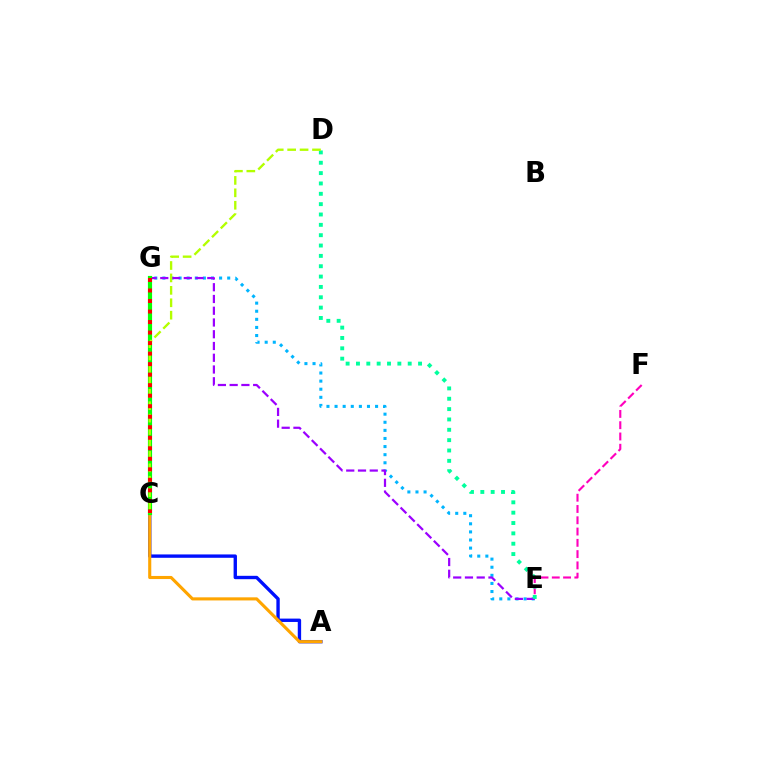{('E', 'G'): [{'color': '#00b5ff', 'line_style': 'dotted', 'thickness': 2.2}, {'color': '#9b00ff', 'line_style': 'dashed', 'thickness': 1.6}], ('A', 'C'): [{'color': '#0010ff', 'line_style': 'solid', 'thickness': 2.42}, {'color': '#ffa500', 'line_style': 'solid', 'thickness': 2.23}], ('C', 'G'): [{'color': '#08ff00', 'line_style': 'solid', 'thickness': 3.0}, {'color': '#ff0000', 'line_style': 'dotted', 'thickness': 2.86}], ('E', 'F'): [{'color': '#ff00bd', 'line_style': 'dashed', 'thickness': 1.53}], ('D', 'E'): [{'color': '#00ff9d', 'line_style': 'dotted', 'thickness': 2.81}], ('C', 'D'): [{'color': '#b3ff00', 'line_style': 'dashed', 'thickness': 1.69}]}